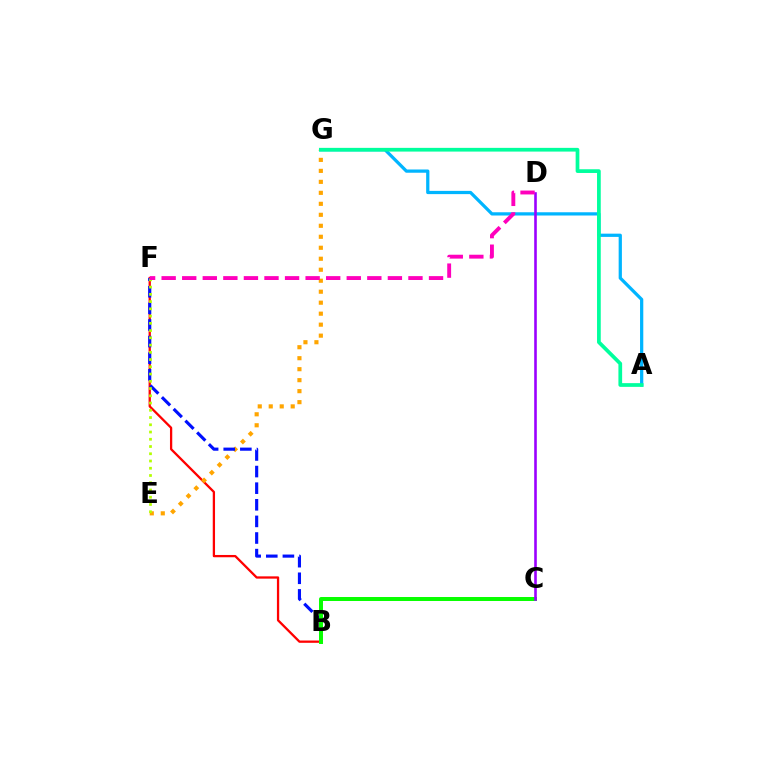{('A', 'G'): [{'color': '#00b5ff', 'line_style': 'solid', 'thickness': 2.33}, {'color': '#00ff9d', 'line_style': 'solid', 'thickness': 2.68}], ('B', 'F'): [{'color': '#ff0000', 'line_style': 'solid', 'thickness': 1.65}, {'color': '#0010ff', 'line_style': 'dashed', 'thickness': 2.26}], ('E', 'G'): [{'color': '#ffa500', 'line_style': 'dotted', 'thickness': 2.98}], ('B', 'C'): [{'color': '#08ff00', 'line_style': 'solid', 'thickness': 2.86}], ('C', 'D'): [{'color': '#9b00ff', 'line_style': 'solid', 'thickness': 1.88}], ('E', 'F'): [{'color': '#b3ff00', 'line_style': 'dotted', 'thickness': 1.97}], ('D', 'F'): [{'color': '#ff00bd', 'line_style': 'dashed', 'thickness': 2.79}]}